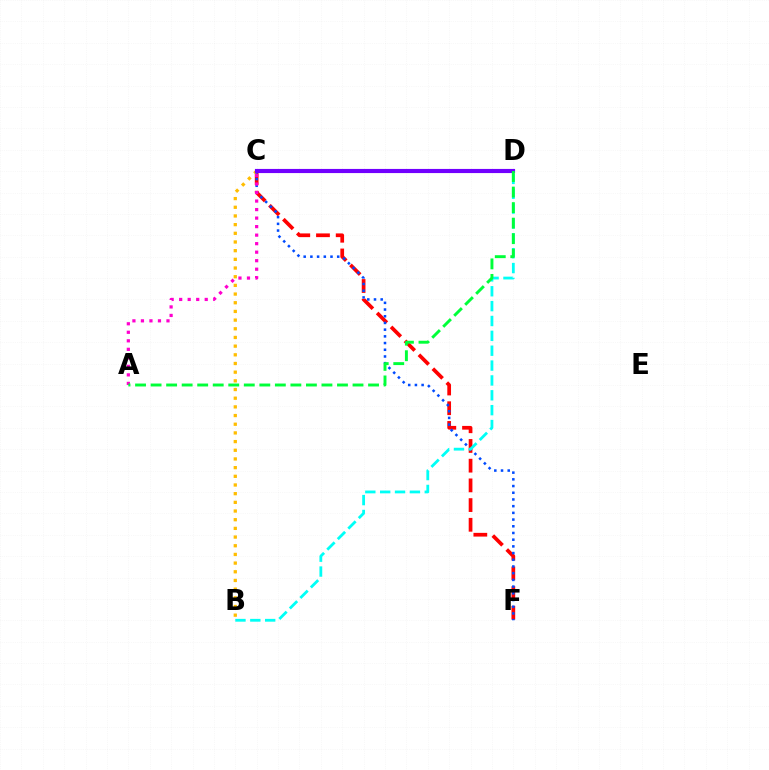{('C', 'F'): [{'color': '#ff0000', 'line_style': 'dashed', 'thickness': 2.68}, {'color': '#004bff', 'line_style': 'dotted', 'thickness': 1.82}], ('B', 'C'): [{'color': '#ffbd00', 'line_style': 'dotted', 'thickness': 2.36}], ('B', 'D'): [{'color': '#00fff6', 'line_style': 'dashed', 'thickness': 2.02}], ('C', 'D'): [{'color': '#84ff00', 'line_style': 'solid', 'thickness': 1.7}, {'color': '#7200ff', 'line_style': 'solid', 'thickness': 2.98}], ('A', 'C'): [{'color': '#ff00cf', 'line_style': 'dotted', 'thickness': 2.31}], ('A', 'D'): [{'color': '#00ff39', 'line_style': 'dashed', 'thickness': 2.11}]}